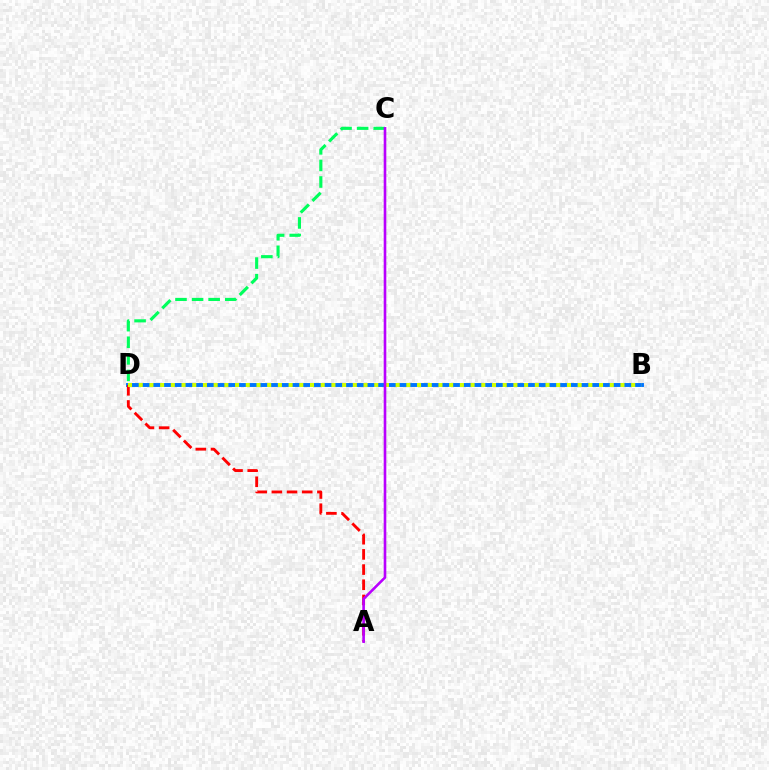{('B', 'D'): [{'color': '#0074ff', 'line_style': 'solid', 'thickness': 2.82}, {'color': '#d1ff00', 'line_style': 'dotted', 'thickness': 2.91}], ('A', 'D'): [{'color': '#ff0000', 'line_style': 'dashed', 'thickness': 2.06}], ('C', 'D'): [{'color': '#00ff5c', 'line_style': 'dashed', 'thickness': 2.25}], ('A', 'C'): [{'color': '#b900ff', 'line_style': 'solid', 'thickness': 1.89}]}